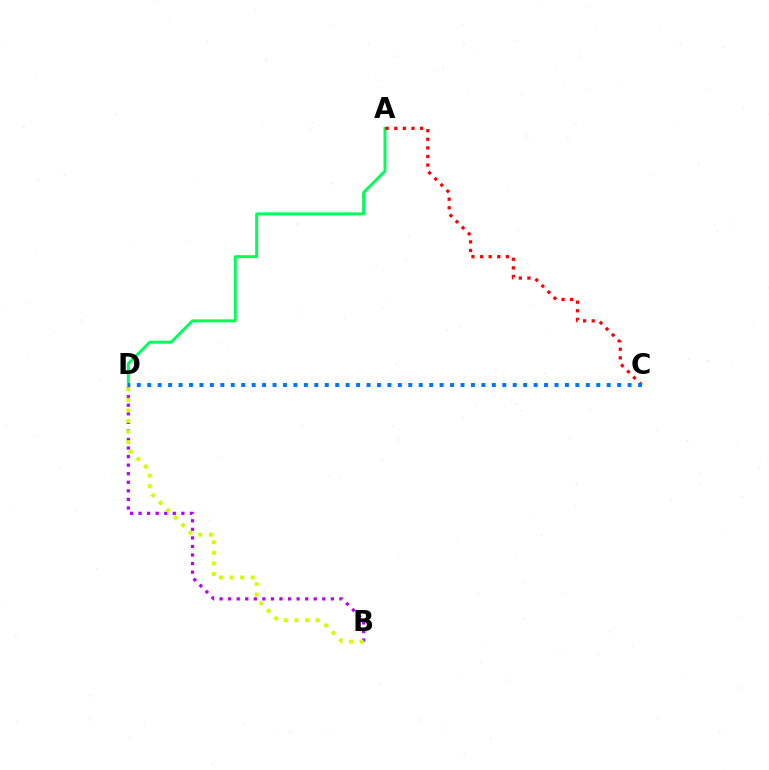{('A', 'D'): [{'color': '#00ff5c', 'line_style': 'solid', 'thickness': 2.13}], ('B', 'D'): [{'color': '#b900ff', 'line_style': 'dotted', 'thickness': 2.33}, {'color': '#d1ff00', 'line_style': 'dotted', 'thickness': 2.87}], ('A', 'C'): [{'color': '#ff0000', 'line_style': 'dotted', 'thickness': 2.34}], ('C', 'D'): [{'color': '#0074ff', 'line_style': 'dotted', 'thickness': 2.84}]}